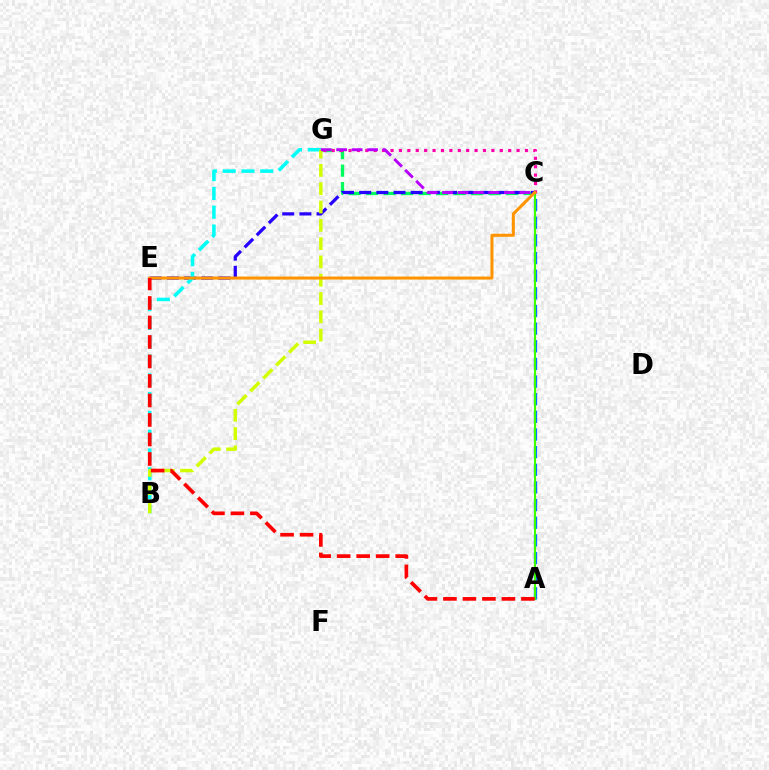{('A', 'C'): [{'color': '#0074ff', 'line_style': 'dashed', 'thickness': 2.4}, {'color': '#3dff00', 'line_style': 'solid', 'thickness': 1.5}], ('C', 'G'): [{'color': '#00ff5c', 'line_style': 'dashed', 'thickness': 2.38}, {'color': '#ff00ac', 'line_style': 'dotted', 'thickness': 2.28}, {'color': '#b900ff', 'line_style': 'dashed', 'thickness': 2.1}], ('C', 'E'): [{'color': '#2500ff', 'line_style': 'dashed', 'thickness': 2.33}, {'color': '#ff9400', 'line_style': 'solid', 'thickness': 2.19}], ('B', 'G'): [{'color': '#00fff6', 'line_style': 'dashed', 'thickness': 2.55}, {'color': '#d1ff00', 'line_style': 'dashed', 'thickness': 2.49}], ('A', 'E'): [{'color': '#ff0000', 'line_style': 'dashed', 'thickness': 2.65}]}